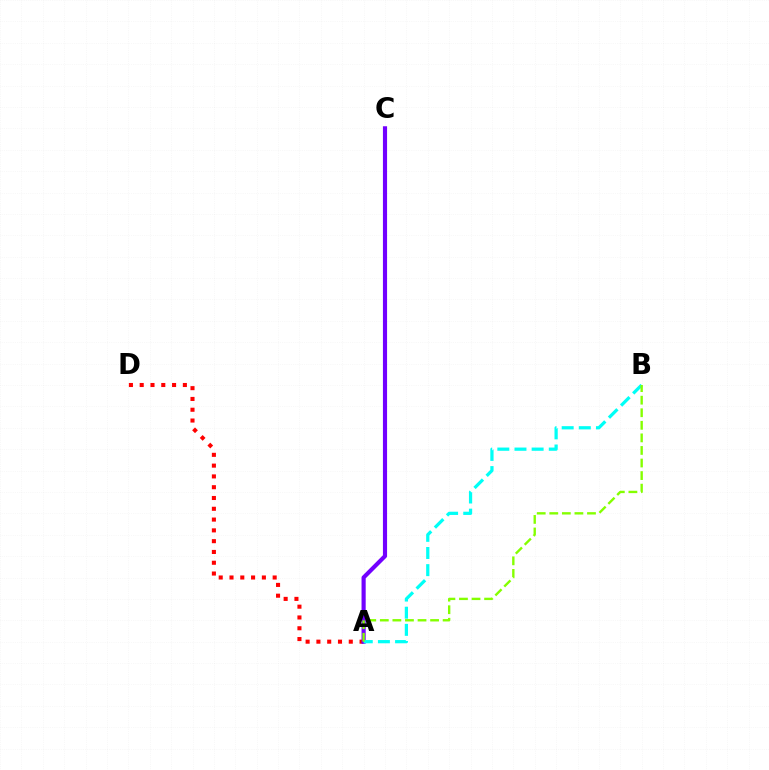{('A', 'D'): [{'color': '#ff0000', 'line_style': 'dotted', 'thickness': 2.93}], ('A', 'C'): [{'color': '#7200ff', 'line_style': 'solid', 'thickness': 2.98}], ('A', 'B'): [{'color': '#00fff6', 'line_style': 'dashed', 'thickness': 2.33}, {'color': '#84ff00', 'line_style': 'dashed', 'thickness': 1.71}]}